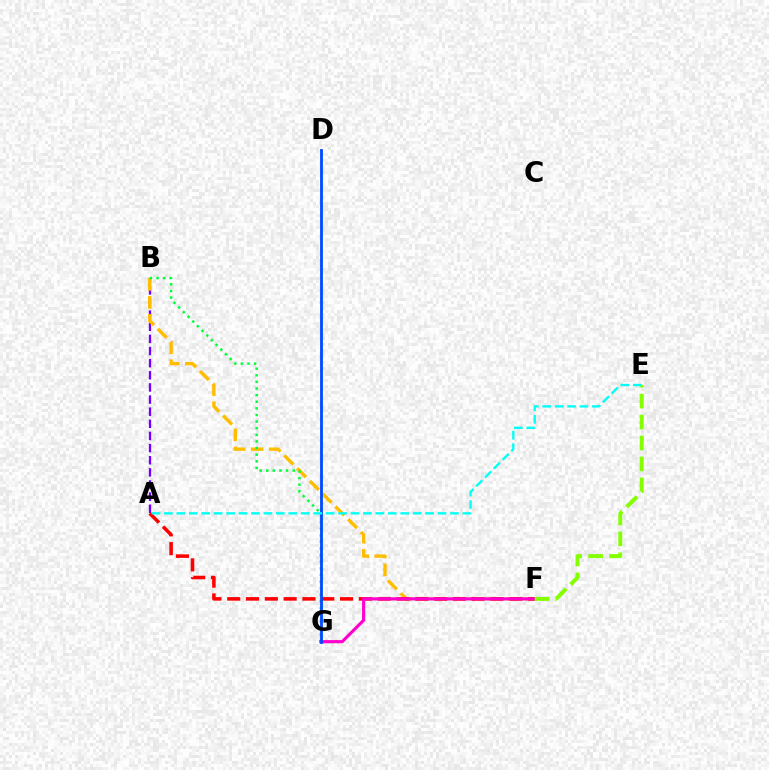{('A', 'B'): [{'color': '#7200ff', 'line_style': 'dashed', 'thickness': 1.65}], ('B', 'F'): [{'color': '#ffbd00', 'line_style': 'dashed', 'thickness': 2.45}], ('B', 'G'): [{'color': '#00ff39', 'line_style': 'dotted', 'thickness': 1.8}], ('A', 'F'): [{'color': '#ff0000', 'line_style': 'dashed', 'thickness': 2.56}], ('F', 'G'): [{'color': '#ff00cf', 'line_style': 'solid', 'thickness': 2.26}], ('D', 'G'): [{'color': '#004bff', 'line_style': 'solid', 'thickness': 2.03}], ('E', 'F'): [{'color': '#84ff00', 'line_style': 'dashed', 'thickness': 2.85}], ('A', 'E'): [{'color': '#00fff6', 'line_style': 'dashed', 'thickness': 1.69}]}